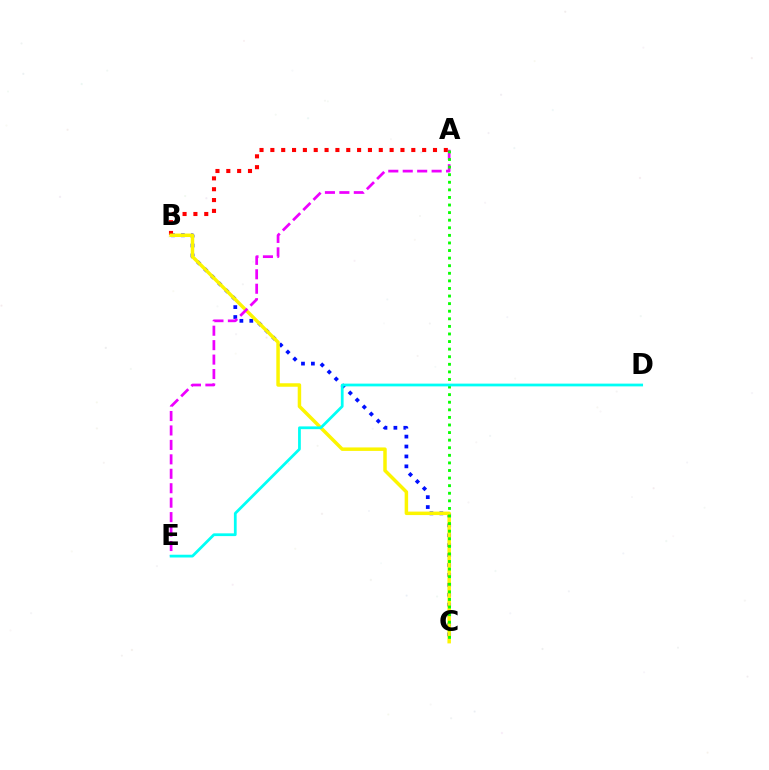{('B', 'C'): [{'color': '#0010ff', 'line_style': 'dotted', 'thickness': 2.69}, {'color': '#fcf500', 'line_style': 'solid', 'thickness': 2.5}], ('A', 'B'): [{'color': '#ff0000', 'line_style': 'dotted', 'thickness': 2.95}], ('A', 'E'): [{'color': '#ee00ff', 'line_style': 'dashed', 'thickness': 1.96}], ('A', 'C'): [{'color': '#08ff00', 'line_style': 'dotted', 'thickness': 2.06}], ('D', 'E'): [{'color': '#00fff6', 'line_style': 'solid', 'thickness': 1.99}]}